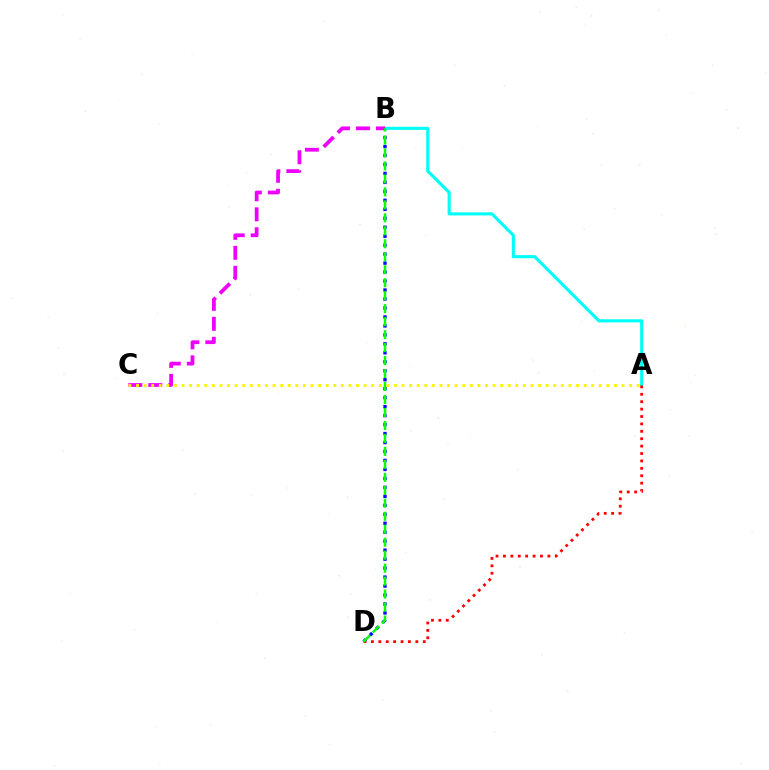{('B', 'D'): [{'color': '#0010ff', 'line_style': 'dotted', 'thickness': 2.44}, {'color': '#08ff00', 'line_style': 'dashed', 'thickness': 1.76}], ('A', 'B'): [{'color': '#00fff6', 'line_style': 'solid', 'thickness': 2.23}], ('B', 'C'): [{'color': '#ee00ff', 'line_style': 'dashed', 'thickness': 2.71}], ('A', 'D'): [{'color': '#ff0000', 'line_style': 'dotted', 'thickness': 2.01}], ('A', 'C'): [{'color': '#fcf500', 'line_style': 'dotted', 'thickness': 2.06}]}